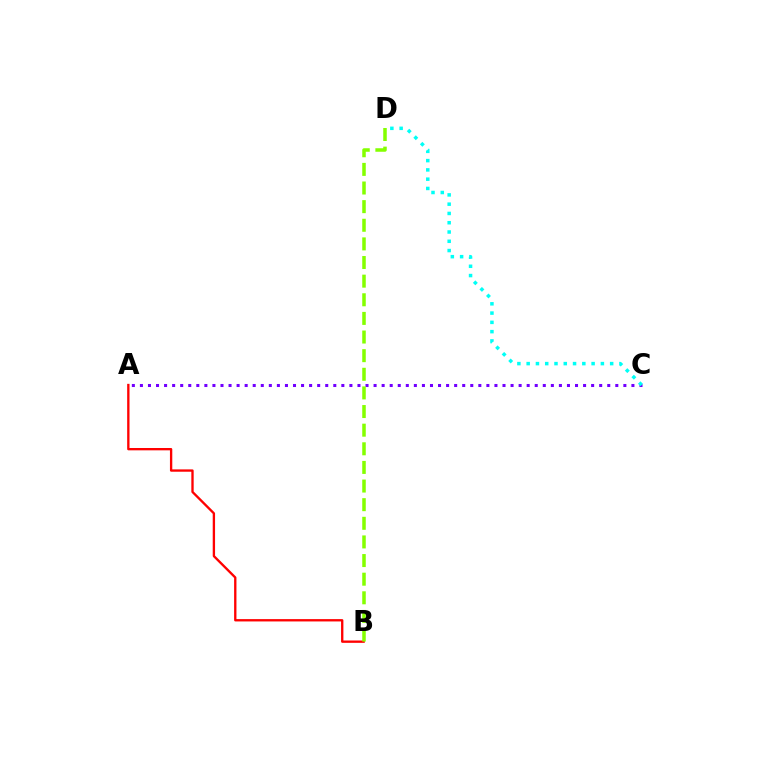{('A', 'C'): [{'color': '#7200ff', 'line_style': 'dotted', 'thickness': 2.19}], ('C', 'D'): [{'color': '#00fff6', 'line_style': 'dotted', 'thickness': 2.52}], ('A', 'B'): [{'color': '#ff0000', 'line_style': 'solid', 'thickness': 1.68}], ('B', 'D'): [{'color': '#84ff00', 'line_style': 'dashed', 'thickness': 2.53}]}